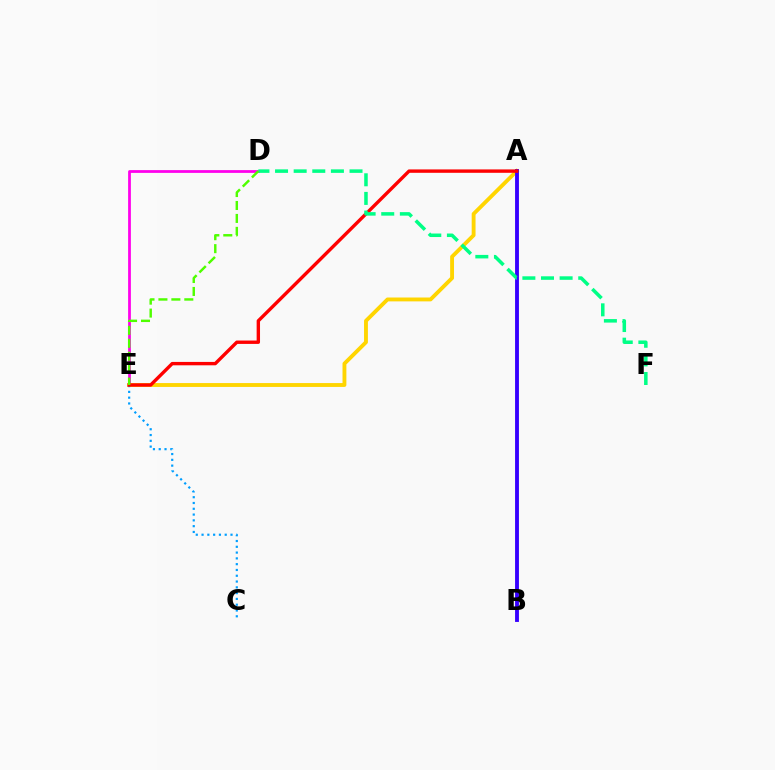{('D', 'E'): [{'color': '#ff00ed', 'line_style': 'solid', 'thickness': 2.0}, {'color': '#4fff00', 'line_style': 'dashed', 'thickness': 1.76}], ('A', 'E'): [{'color': '#ffd500', 'line_style': 'solid', 'thickness': 2.78}, {'color': '#ff0000', 'line_style': 'solid', 'thickness': 2.44}], ('A', 'B'): [{'color': '#3700ff', 'line_style': 'solid', 'thickness': 2.78}], ('C', 'E'): [{'color': '#009eff', 'line_style': 'dotted', 'thickness': 1.57}], ('D', 'F'): [{'color': '#00ff86', 'line_style': 'dashed', 'thickness': 2.53}]}